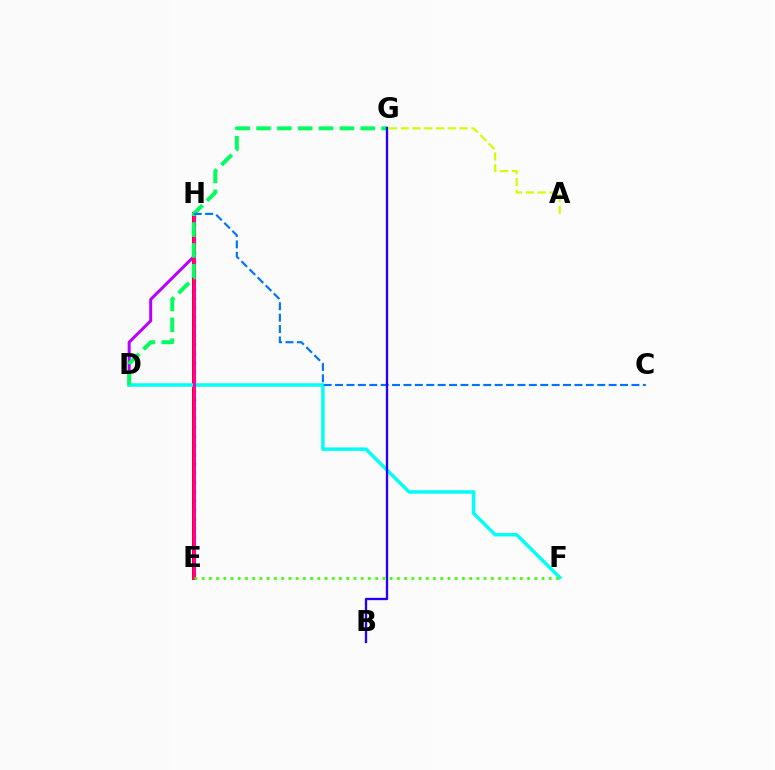{('E', 'H'): [{'color': '#ff9400', 'line_style': 'dotted', 'thickness': 2.49}, {'color': '#ff0000', 'line_style': 'solid', 'thickness': 2.87}, {'color': '#ff00ac', 'line_style': 'solid', 'thickness': 2.11}], ('A', 'G'): [{'color': '#d1ff00', 'line_style': 'dashed', 'thickness': 1.6}], ('D', 'H'): [{'color': '#b900ff', 'line_style': 'solid', 'thickness': 2.15}], ('D', 'F'): [{'color': '#00fff6', 'line_style': 'solid', 'thickness': 2.5}], ('D', 'G'): [{'color': '#00ff5c', 'line_style': 'dashed', 'thickness': 2.83}], ('C', 'H'): [{'color': '#0074ff', 'line_style': 'dashed', 'thickness': 1.55}], ('B', 'G'): [{'color': '#2500ff', 'line_style': 'solid', 'thickness': 1.68}], ('E', 'F'): [{'color': '#3dff00', 'line_style': 'dotted', 'thickness': 1.96}]}